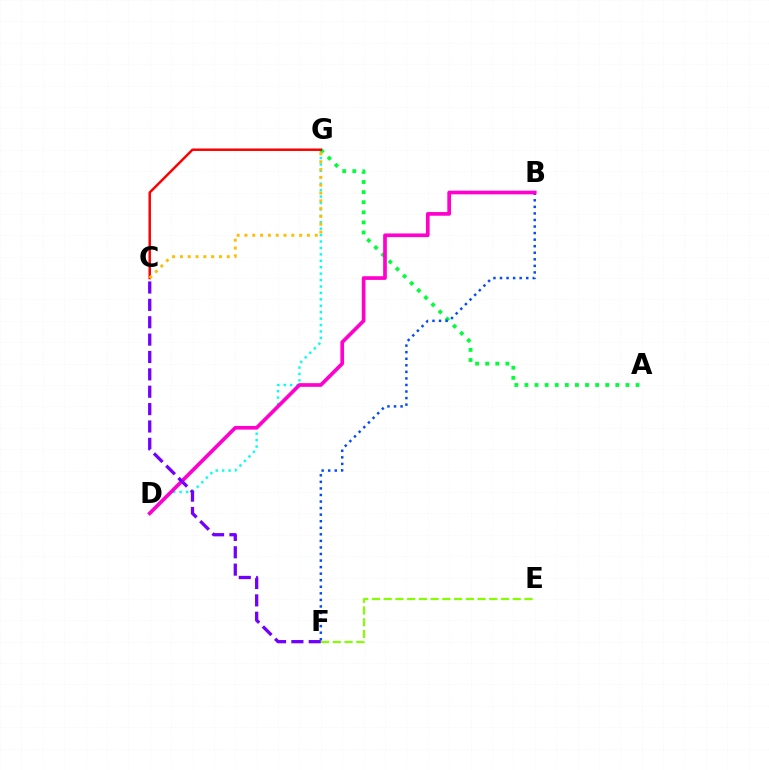{('D', 'G'): [{'color': '#00fff6', 'line_style': 'dotted', 'thickness': 1.75}], ('E', 'F'): [{'color': '#84ff00', 'line_style': 'dashed', 'thickness': 1.59}], ('A', 'G'): [{'color': '#00ff39', 'line_style': 'dotted', 'thickness': 2.75}], ('C', 'G'): [{'color': '#ff0000', 'line_style': 'solid', 'thickness': 1.79}, {'color': '#ffbd00', 'line_style': 'dotted', 'thickness': 2.12}], ('B', 'F'): [{'color': '#004bff', 'line_style': 'dotted', 'thickness': 1.78}], ('B', 'D'): [{'color': '#ff00cf', 'line_style': 'solid', 'thickness': 2.65}], ('C', 'F'): [{'color': '#7200ff', 'line_style': 'dashed', 'thickness': 2.36}]}